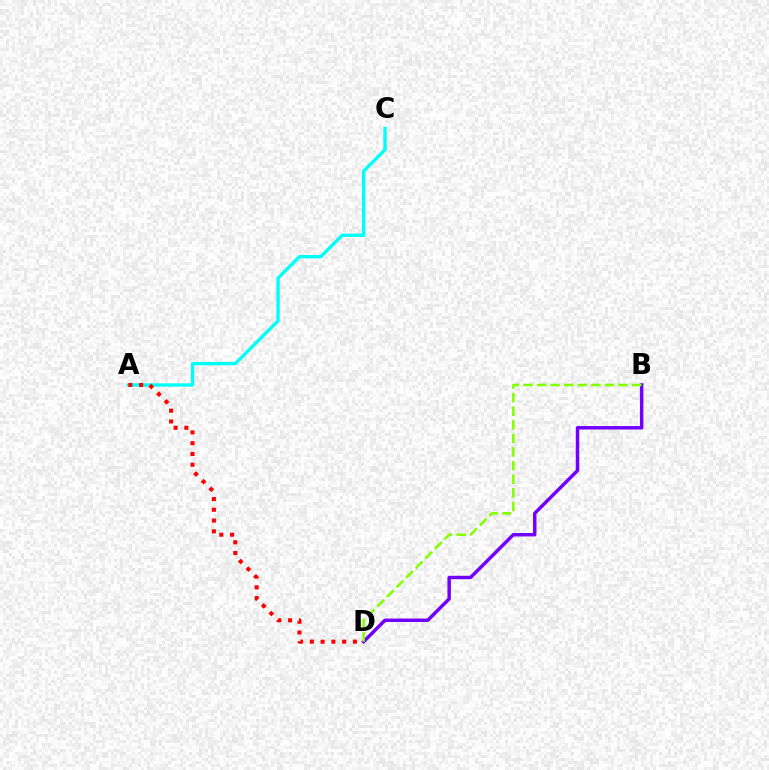{('A', 'C'): [{'color': '#00fff6', 'line_style': 'solid', 'thickness': 2.43}], ('B', 'D'): [{'color': '#7200ff', 'line_style': 'solid', 'thickness': 2.49}, {'color': '#84ff00', 'line_style': 'dashed', 'thickness': 1.85}], ('A', 'D'): [{'color': '#ff0000', 'line_style': 'dotted', 'thickness': 2.93}]}